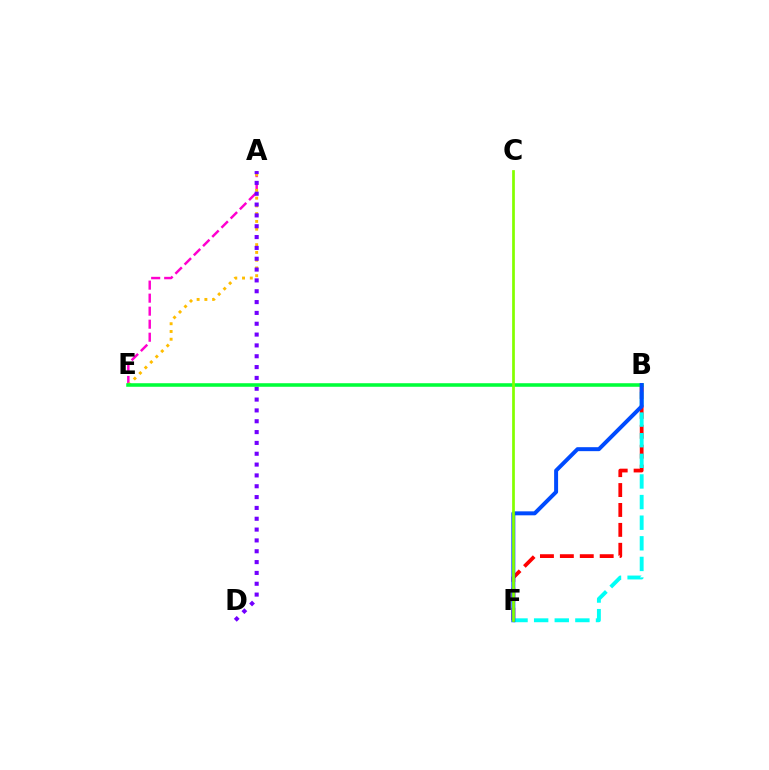{('A', 'E'): [{'color': '#ff00cf', 'line_style': 'dashed', 'thickness': 1.77}, {'color': '#ffbd00', 'line_style': 'dotted', 'thickness': 2.11}], ('A', 'D'): [{'color': '#7200ff', 'line_style': 'dotted', 'thickness': 2.94}], ('B', 'F'): [{'color': '#ff0000', 'line_style': 'dashed', 'thickness': 2.71}, {'color': '#00fff6', 'line_style': 'dashed', 'thickness': 2.8}, {'color': '#004bff', 'line_style': 'solid', 'thickness': 2.86}], ('B', 'E'): [{'color': '#00ff39', 'line_style': 'solid', 'thickness': 2.56}], ('C', 'F'): [{'color': '#84ff00', 'line_style': 'solid', 'thickness': 1.96}]}